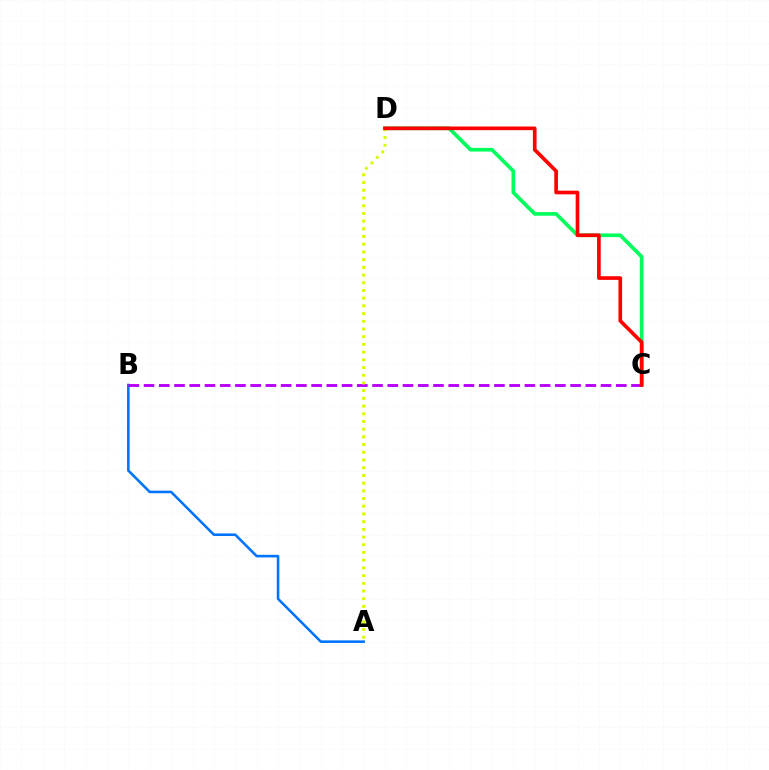{('A', 'B'): [{'color': '#0074ff', 'line_style': 'solid', 'thickness': 1.86}], ('C', 'D'): [{'color': '#00ff5c', 'line_style': 'solid', 'thickness': 2.64}, {'color': '#ff0000', 'line_style': 'solid', 'thickness': 2.64}], ('B', 'C'): [{'color': '#b900ff', 'line_style': 'dashed', 'thickness': 2.07}], ('A', 'D'): [{'color': '#d1ff00', 'line_style': 'dotted', 'thickness': 2.09}]}